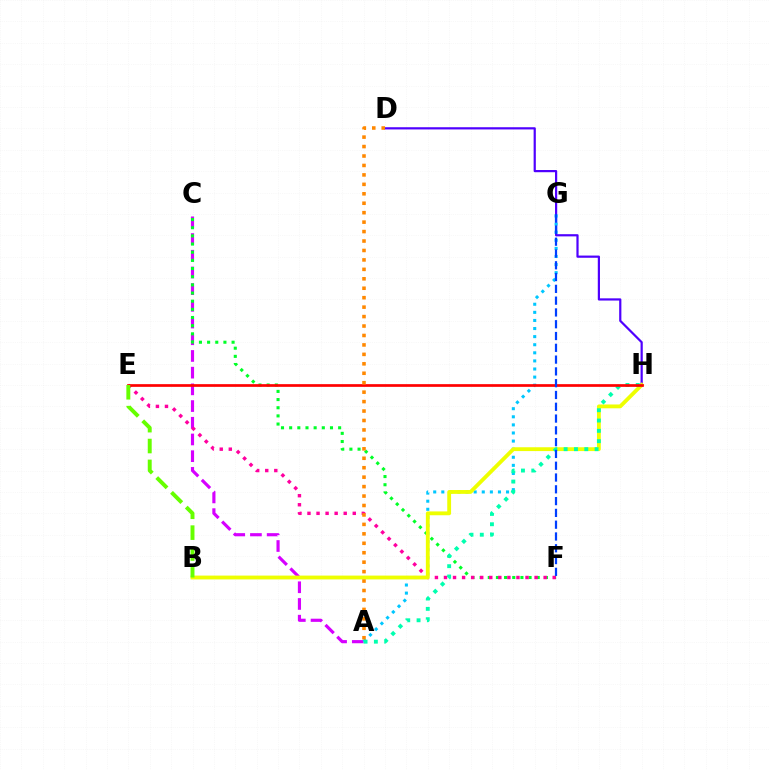{('A', 'C'): [{'color': '#d600ff', 'line_style': 'dashed', 'thickness': 2.27}], ('D', 'H'): [{'color': '#4f00ff', 'line_style': 'solid', 'thickness': 1.59}], ('C', 'F'): [{'color': '#00ff27', 'line_style': 'dotted', 'thickness': 2.22}], ('E', 'F'): [{'color': '#ff00a0', 'line_style': 'dotted', 'thickness': 2.46}], ('A', 'G'): [{'color': '#00c7ff', 'line_style': 'dotted', 'thickness': 2.2}], ('B', 'H'): [{'color': '#eeff00', 'line_style': 'solid', 'thickness': 2.76}], ('A', 'H'): [{'color': '#00ffaf', 'line_style': 'dotted', 'thickness': 2.8}], ('E', 'H'): [{'color': '#ff0000', 'line_style': 'solid', 'thickness': 1.95}], ('A', 'D'): [{'color': '#ff8800', 'line_style': 'dotted', 'thickness': 2.57}], ('F', 'G'): [{'color': '#003fff', 'line_style': 'dashed', 'thickness': 1.6}], ('B', 'E'): [{'color': '#66ff00', 'line_style': 'dashed', 'thickness': 2.83}]}